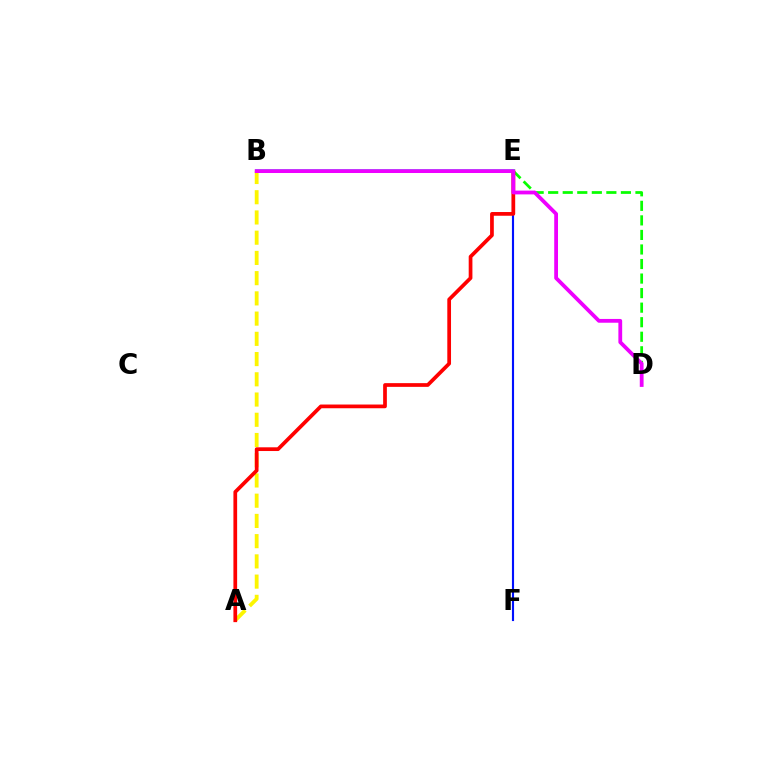{('A', 'B'): [{'color': '#fcf500', 'line_style': 'dashed', 'thickness': 2.75}], ('D', 'E'): [{'color': '#08ff00', 'line_style': 'dashed', 'thickness': 1.98}], ('E', 'F'): [{'color': '#0010ff', 'line_style': 'solid', 'thickness': 1.54}], ('A', 'E'): [{'color': '#ff0000', 'line_style': 'solid', 'thickness': 2.68}], ('B', 'E'): [{'color': '#00fff6', 'line_style': 'solid', 'thickness': 2.64}], ('B', 'D'): [{'color': '#ee00ff', 'line_style': 'solid', 'thickness': 2.73}]}